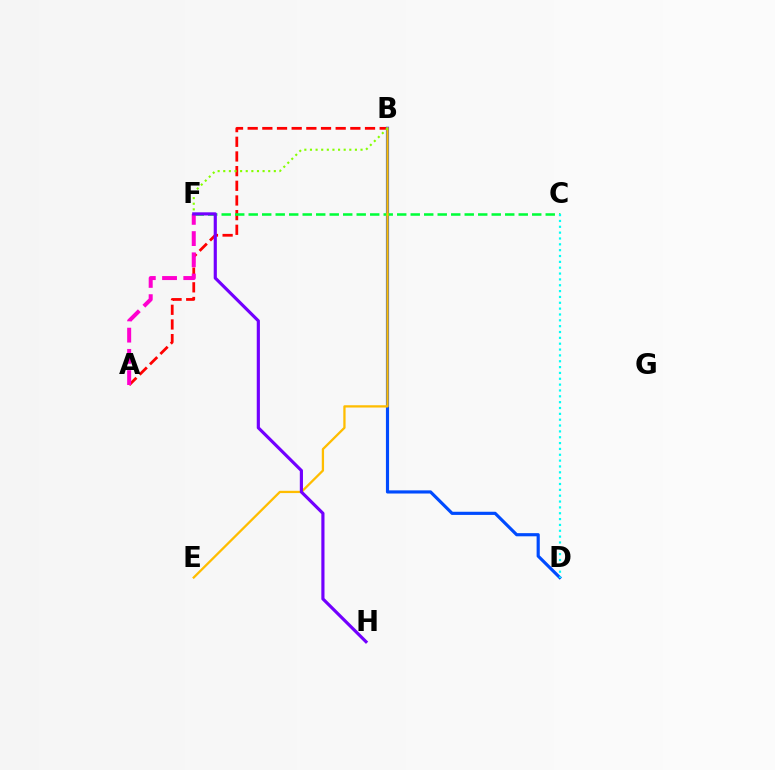{('A', 'B'): [{'color': '#ff0000', 'line_style': 'dashed', 'thickness': 1.99}], ('B', 'D'): [{'color': '#004bff', 'line_style': 'solid', 'thickness': 2.27}], ('C', 'F'): [{'color': '#00ff39', 'line_style': 'dashed', 'thickness': 1.83}], ('B', 'E'): [{'color': '#ffbd00', 'line_style': 'solid', 'thickness': 1.64}], ('A', 'F'): [{'color': '#ff00cf', 'line_style': 'dashed', 'thickness': 2.88}], ('F', 'H'): [{'color': '#7200ff', 'line_style': 'solid', 'thickness': 2.27}], ('B', 'F'): [{'color': '#84ff00', 'line_style': 'dotted', 'thickness': 1.53}], ('C', 'D'): [{'color': '#00fff6', 'line_style': 'dotted', 'thickness': 1.59}]}